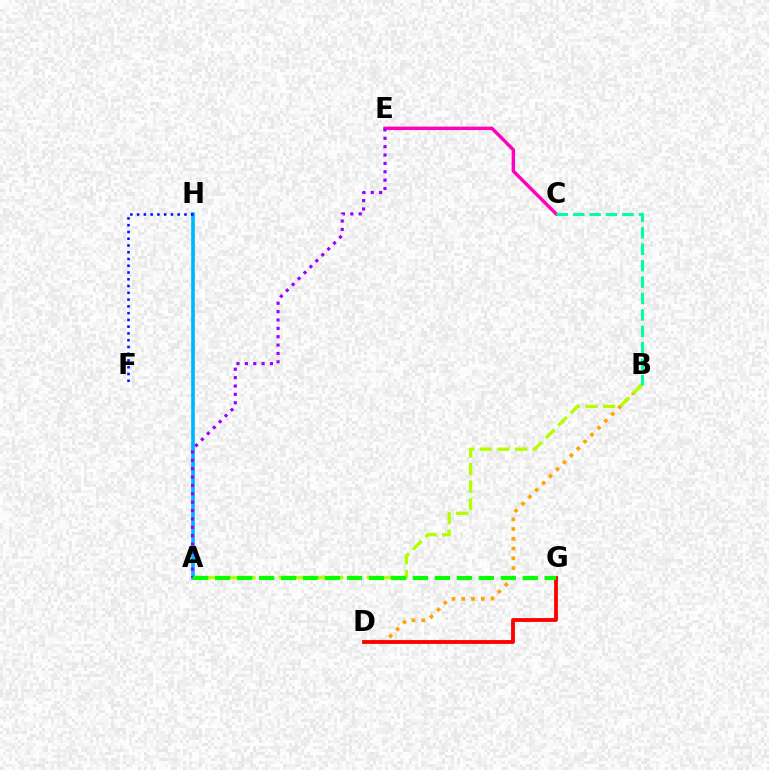{('C', 'E'): [{'color': '#ff00bd', 'line_style': 'solid', 'thickness': 2.46}], ('B', 'D'): [{'color': '#ffa500', 'line_style': 'dotted', 'thickness': 2.65}], ('A', 'B'): [{'color': '#b3ff00', 'line_style': 'dashed', 'thickness': 2.39}], ('A', 'H'): [{'color': '#00b5ff', 'line_style': 'solid', 'thickness': 2.64}], ('A', 'E'): [{'color': '#9b00ff', 'line_style': 'dotted', 'thickness': 2.27}], ('B', 'C'): [{'color': '#00ff9d', 'line_style': 'dashed', 'thickness': 2.23}], ('D', 'G'): [{'color': '#ff0000', 'line_style': 'solid', 'thickness': 2.75}], ('F', 'H'): [{'color': '#0010ff', 'line_style': 'dotted', 'thickness': 1.84}], ('A', 'G'): [{'color': '#08ff00', 'line_style': 'dashed', 'thickness': 2.99}]}